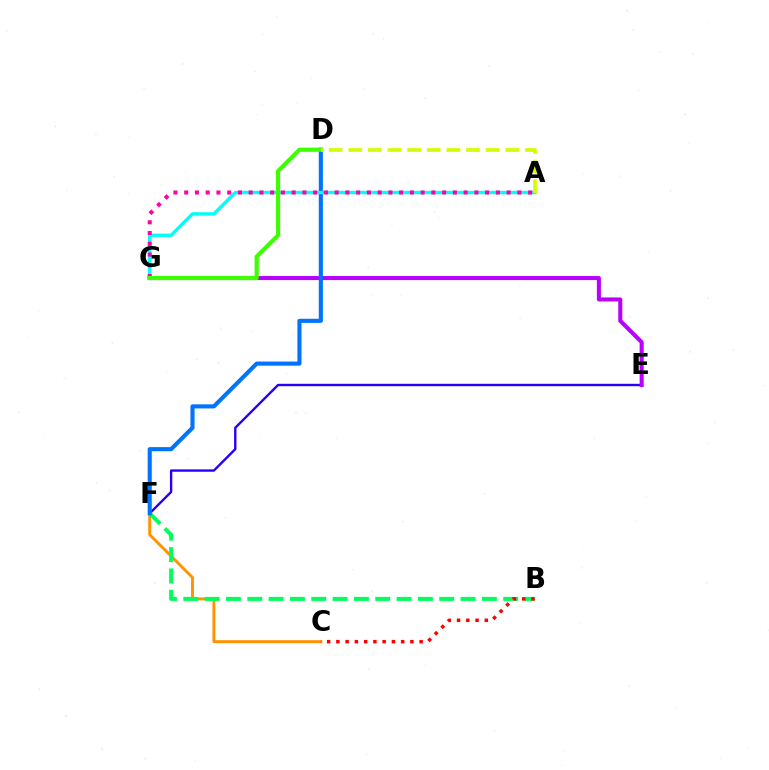{('E', 'F'): [{'color': '#2500ff', 'line_style': 'solid', 'thickness': 1.71}], ('C', 'F'): [{'color': '#ff9400', 'line_style': 'solid', 'thickness': 2.12}], ('E', 'G'): [{'color': '#b900ff', 'line_style': 'solid', 'thickness': 2.92}], ('B', 'F'): [{'color': '#00ff5c', 'line_style': 'dashed', 'thickness': 2.9}], ('B', 'C'): [{'color': '#ff0000', 'line_style': 'dotted', 'thickness': 2.51}], ('D', 'F'): [{'color': '#0074ff', 'line_style': 'solid', 'thickness': 2.96}], ('A', 'G'): [{'color': '#00fff6', 'line_style': 'solid', 'thickness': 2.44}, {'color': '#ff00ac', 'line_style': 'dotted', 'thickness': 2.92}], ('D', 'G'): [{'color': '#3dff00', 'line_style': 'solid', 'thickness': 3.0}], ('A', 'D'): [{'color': '#d1ff00', 'line_style': 'dashed', 'thickness': 2.67}]}